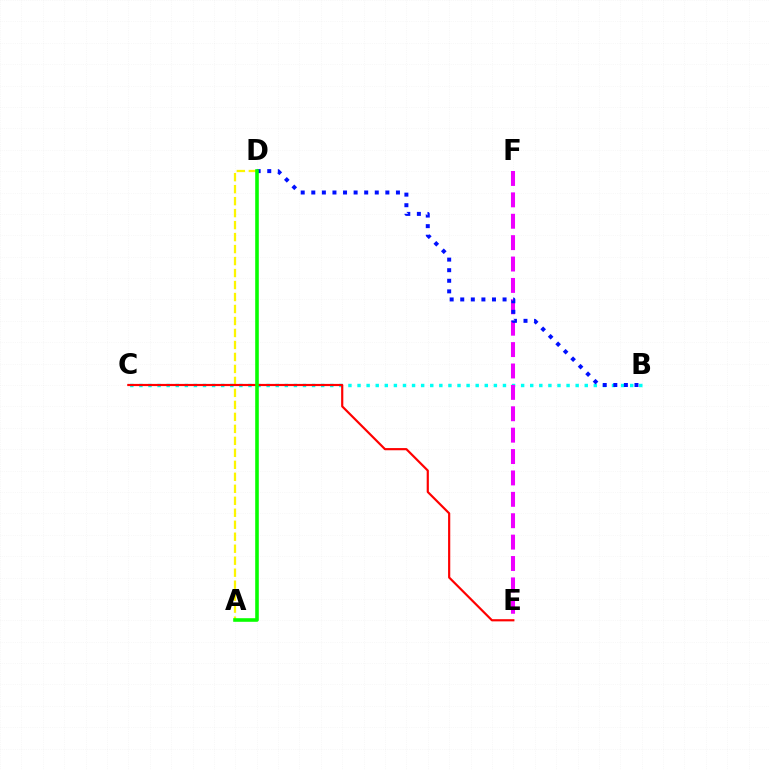{('B', 'C'): [{'color': '#00fff6', 'line_style': 'dotted', 'thickness': 2.47}], ('A', 'D'): [{'color': '#fcf500', 'line_style': 'dashed', 'thickness': 1.63}, {'color': '#08ff00', 'line_style': 'solid', 'thickness': 2.59}], ('E', 'F'): [{'color': '#ee00ff', 'line_style': 'dashed', 'thickness': 2.91}], ('B', 'D'): [{'color': '#0010ff', 'line_style': 'dotted', 'thickness': 2.87}], ('C', 'E'): [{'color': '#ff0000', 'line_style': 'solid', 'thickness': 1.57}]}